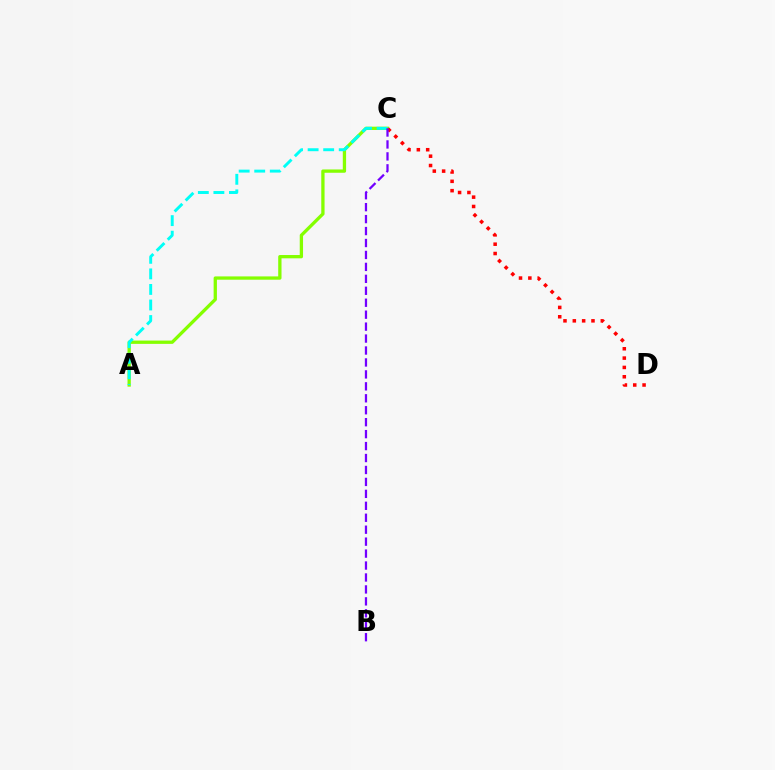{('A', 'C'): [{'color': '#84ff00', 'line_style': 'solid', 'thickness': 2.37}, {'color': '#00fff6', 'line_style': 'dashed', 'thickness': 2.11}], ('C', 'D'): [{'color': '#ff0000', 'line_style': 'dotted', 'thickness': 2.54}], ('B', 'C'): [{'color': '#7200ff', 'line_style': 'dashed', 'thickness': 1.62}]}